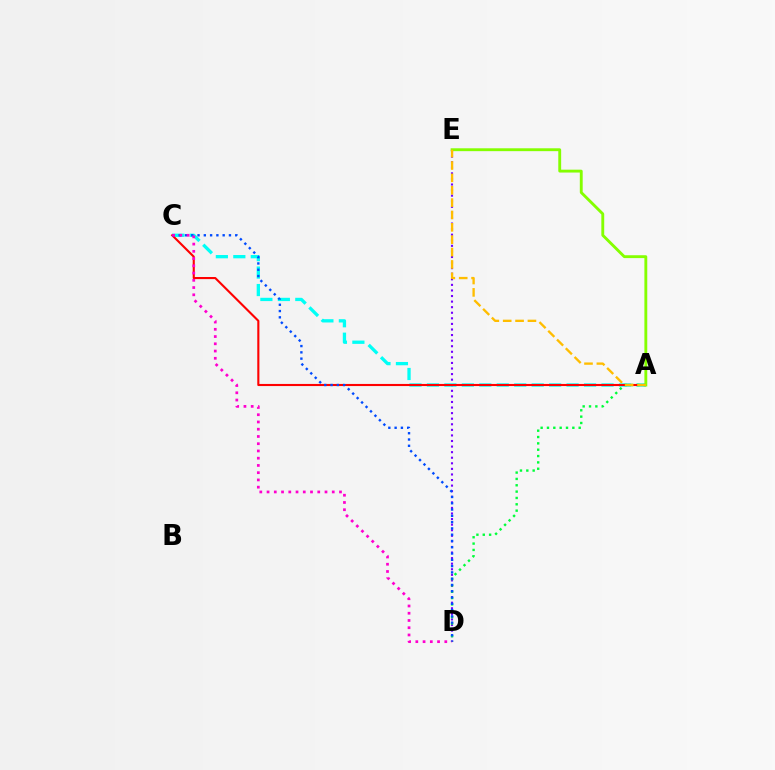{('D', 'E'): [{'color': '#7200ff', 'line_style': 'dotted', 'thickness': 1.51}], ('A', 'C'): [{'color': '#00fff6', 'line_style': 'dashed', 'thickness': 2.37}, {'color': '#ff0000', 'line_style': 'solid', 'thickness': 1.52}], ('A', 'D'): [{'color': '#00ff39', 'line_style': 'dotted', 'thickness': 1.72}], ('A', 'E'): [{'color': '#84ff00', 'line_style': 'solid', 'thickness': 2.07}, {'color': '#ffbd00', 'line_style': 'dashed', 'thickness': 1.68}], ('C', 'D'): [{'color': '#004bff', 'line_style': 'dotted', 'thickness': 1.71}, {'color': '#ff00cf', 'line_style': 'dotted', 'thickness': 1.97}]}